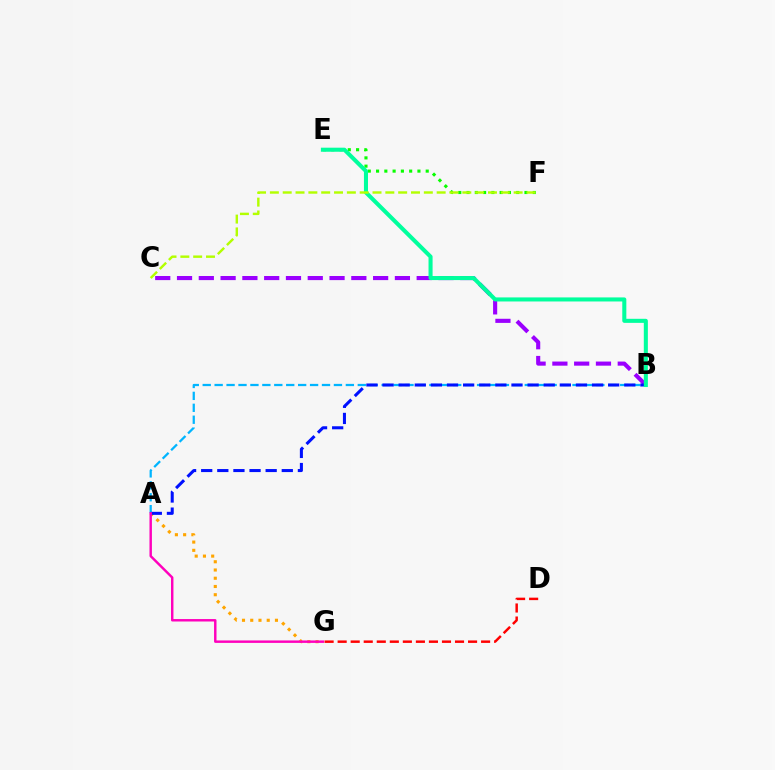{('A', 'B'): [{'color': '#00b5ff', 'line_style': 'dashed', 'thickness': 1.62}, {'color': '#0010ff', 'line_style': 'dashed', 'thickness': 2.19}], ('A', 'G'): [{'color': '#ffa500', 'line_style': 'dotted', 'thickness': 2.24}, {'color': '#ff00bd', 'line_style': 'solid', 'thickness': 1.76}], ('B', 'C'): [{'color': '#9b00ff', 'line_style': 'dashed', 'thickness': 2.96}], ('E', 'F'): [{'color': '#08ff00', 'line_style': 'dotted', 'thickness': 2.25}], ('B', 'E'): [{'color': '#00ff9d', 'line_style': 'solid', 'thickness': 2.92}], ('D', 'G'): [{'color': '#ff0000', 'line_style': 'dashed', 'thickness': 1.77}], ('C', 'F'): [{'color': '#b3ff00', 'line_style': 'dashed', 'thickness': 1.74}]}